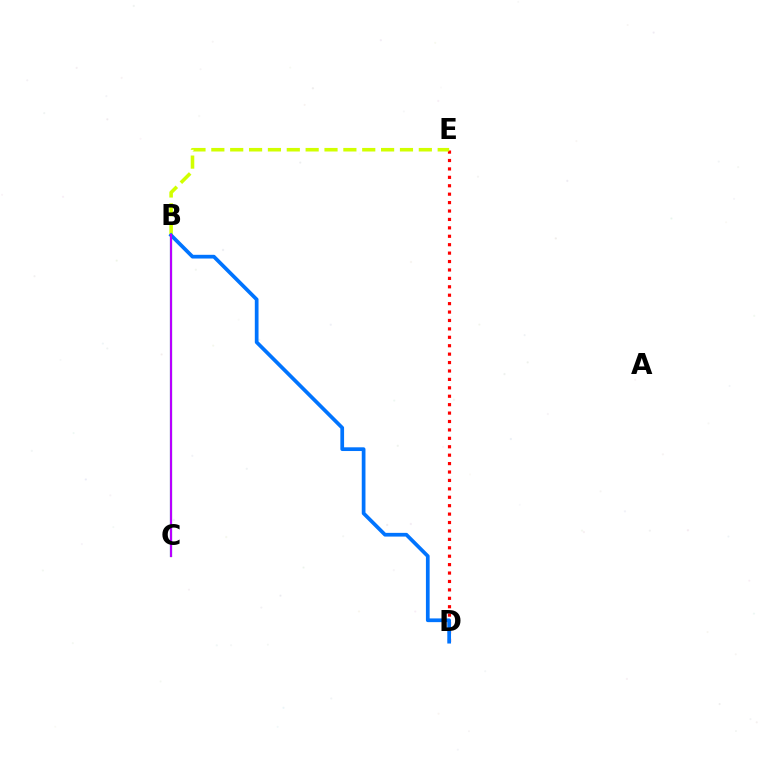{('B', 'C'): [{'color': '#00ff5c', 'line_style': 'solid', 'thickness': 1.56}, {'color': '#b900ff', 'line_style': 'solid', 'thickness': 1.57}], ('D', 'E'): [{'color': '#ff0000', 'line_style': 'dotted', 'thickness': 2.29}], ('B', 'E'): [{'color': '#d1ff00', 'line_style': 'dashed', 'thickness': 2.56}], ('B', 'D'): [{'color': '#0074ff', 'line_style': 'solid', 'thickness': 2.68}]}